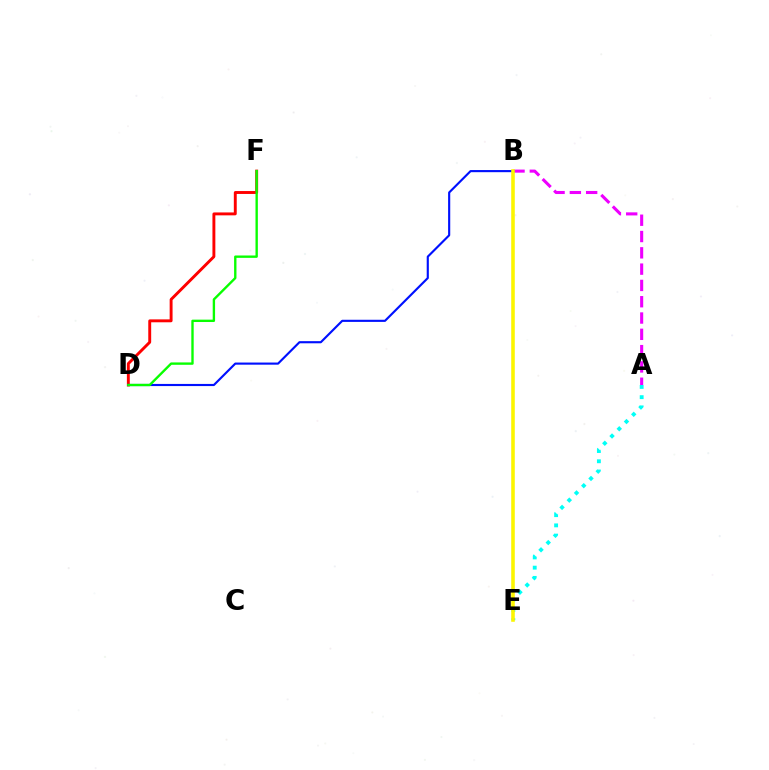{('A', 'E'): [{'color': '#00fff6', 'line_style': 'dotted', 'thickness': 2.78}], ('A', 'B'): [{'color': '#ee00ff', 'line_style': 'dashed', 'thickness': 2.21}], ('D', 'F'): [{'color': '#ff0000', 'line_style': 'solid', 'thickness': 2.09}, {'color': '#08ff00', 'line_style': 'solid', 'thickness': 1.7}], ('B', 'D'): [{'color': '#0010ff', 'line_style': 'solid', 'thickness': 1.54}], ('B', 'E'): [{'color': '#fcf500', 'line_style': 'solid', 'thickness': 2.57}]}